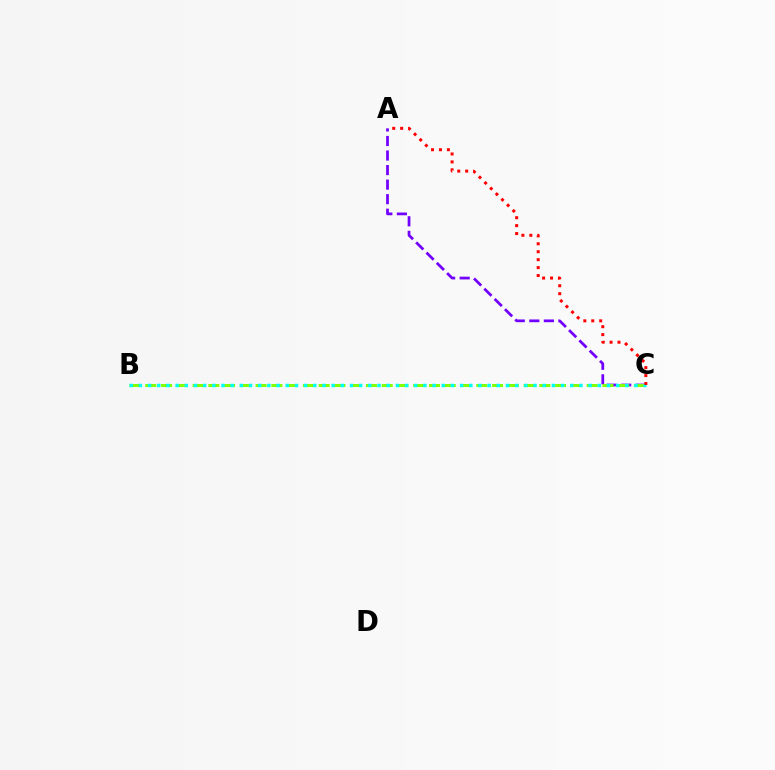{('A', 'C'): [{'color': '#7200ff', 'line_style': 'dashed', 'thickness': 1.98}, {'color': '#ff0000', 'line_style': 'dotted', 'thickness': 2.16}], ('B', 'C'): [{'color': '#84ff00', 'line_style': 'dashed', 'thickness': 2.14}, {'color': '#00fff6', 'line_style': 'dotted', 'thickness': 2.49}]}